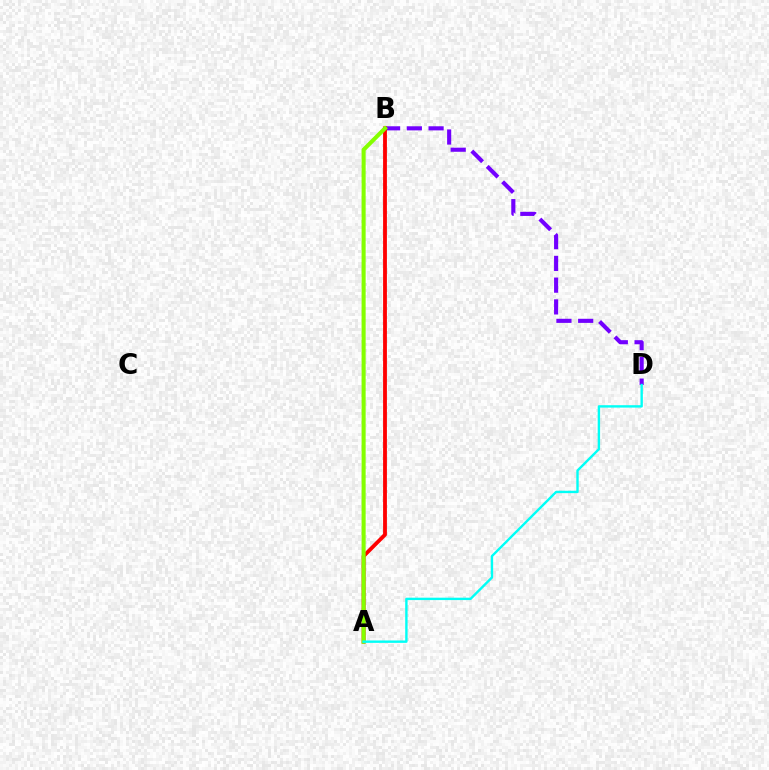{('B', 'D'): [{'color': '#7200ff', 'line_style': 'dashed', 'thickness': 2.95}], ('A', 'B'): [{'color': '#ff0000', 'line_style': 'solid', 'thickness': 2.75}, {'color': '#84ff00', 'line_style': 'solid', 'thickness': 2.93}], ('A', 'D'): [{'color': '#00fff6', 'line_style': 'solid', 'thickness': 1.72}]}